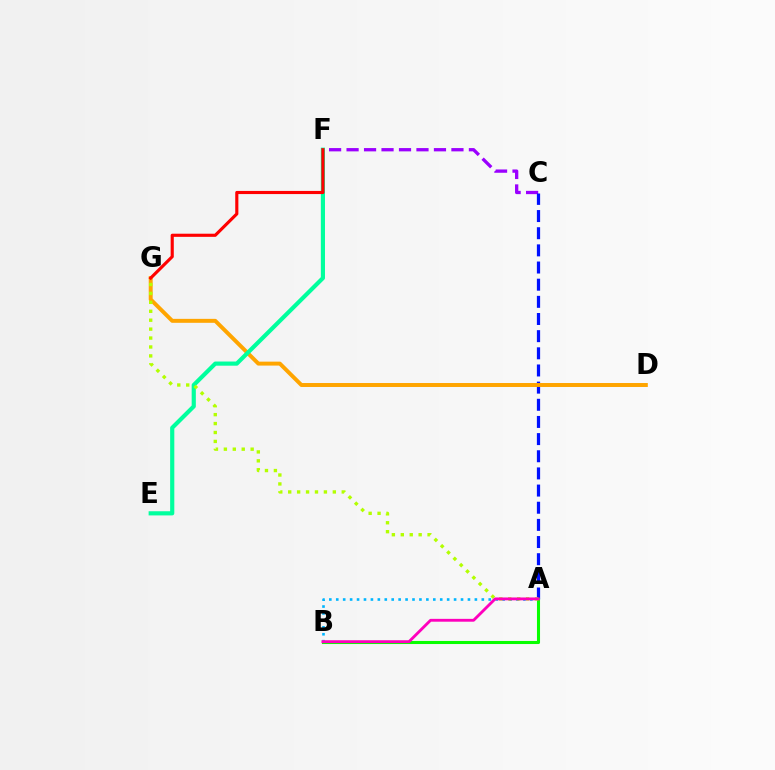{('C', 'F'): [{'color': '#9b00ff', 'line_style': 'dashed', 'thickness': 2.37}], ('A', 'C'): [{'color': '#0010ff', 'line_style': 'dashed', 'thickness': 2.33}], ('A', 'B'): [{'color': '#00b5ff', 'line_style': 'dotted', 'thickness': 1.88}, {'color': '#08ff00', 'line_style': 'solid', 'thickness': 2.21}, {'color': '#ff00bd', 'line_style': 'solid', 'thickness': 2.05}], ('D', 'G'): [{'color': '#ffa500', 'line_style': 'solid', 'thickness': 2.84}], ('E', 'F'): [{'color': '#00ff9d', 'line_style': 'solid', 'thickness': 3.0}], ('A', 'G'): [{'color': '#b3ff00', 'line_style': 'dotted', 'thickness': 2.43}], ('F', 'G'): [{'color': '#ff0000', 'line_style': 'solid', 'thickness': 2.25}]}